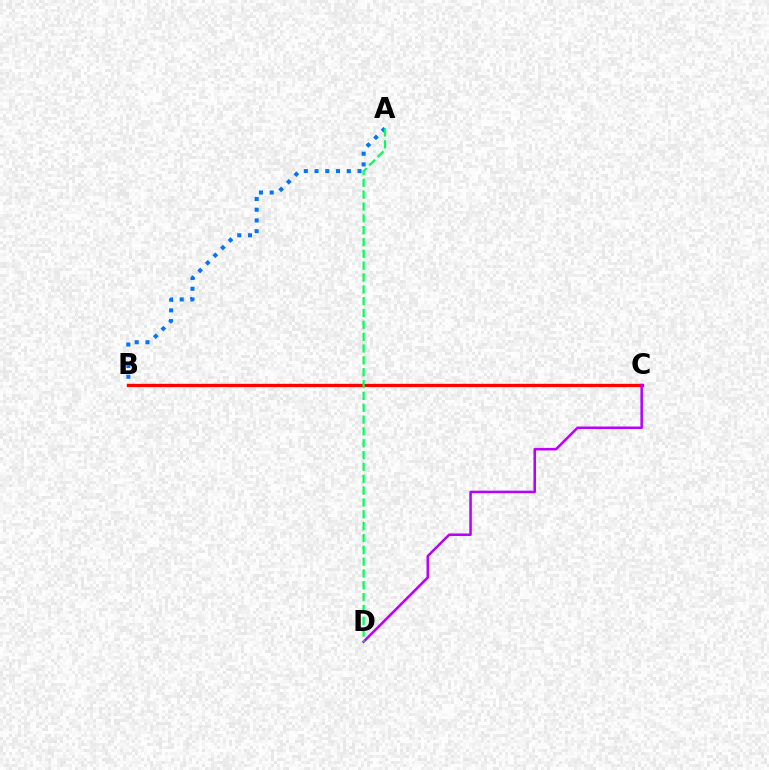{('B', 'C'): [{'color': '#d1ff00', 'line_style': 'dotted', 'thickness': 1.67}, {'color': '#ff0000', 'line_style': 'solid', 'thickness': 2.37}], ('A', 'B'): [{'color': '#0074ff', 'line_style': 'dotted', 'thickness': 2.92}], ('C', 'D'): [{'color': '#b900ff', 'line_style': 'solid', 'thickness': 1.83}], ('A', 'D'): [{'color': '#00ff5c', 'line_style': 'dashed', 'thickness': 1.61}]}